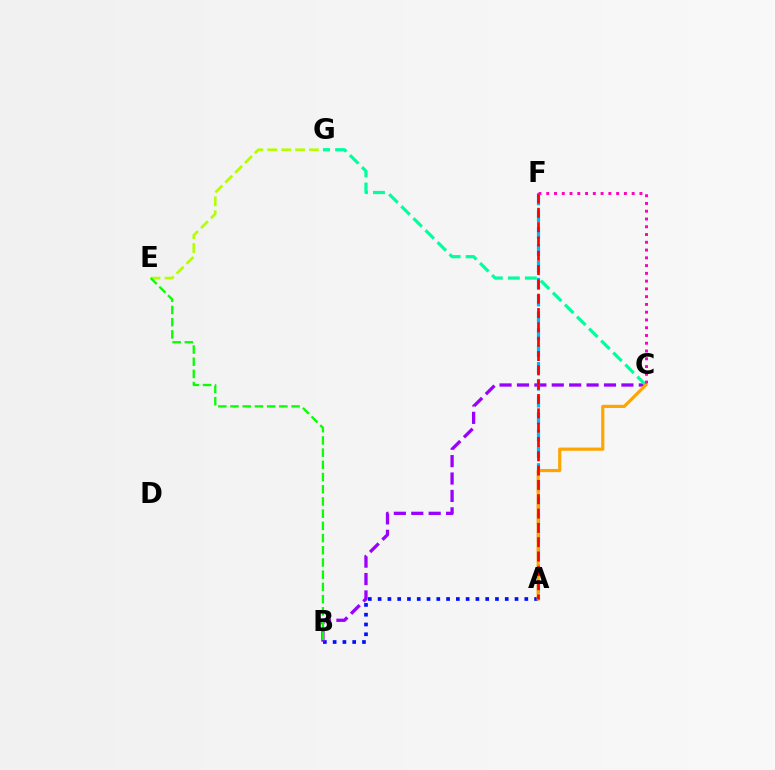{('A', 'B'): [{'color': '#0010ff', 'line_style': 'dotted', 'thickness': 2.66}], ('B', 'C'): [{'color': '#9b00ff', 'line_style': 'dashed', 'thickness': 2.36}], ('E', 'G'): [{'color': '#b3ff00', 'line_style': 'dashed', 'thickness': 1.89}], ('C', 'G'): [{'color': '#00ff9d', 'line_style': 'dashed', 'thickness': 2.31}], ('B', 'E'): [{'color': '#08ff00', 'line_style': 'dashed', 'thickness': 1.66}], ('A', 'F'): [{'color': '#00b5ff', 'line_style': 'dashed', 'thickness': 2.29}, {'color': '#ff0000', 'line_style': 'dashed', 'thickness': 1.95}], ('A', 'C'): [{'color': '#ffa500', 'line_style': 'solid', 'thickness': 2.29}], ('C', 'F'): [{'color': '#ff00bd', 'line_style': 'dotted', 'thickness': 2.11}]}